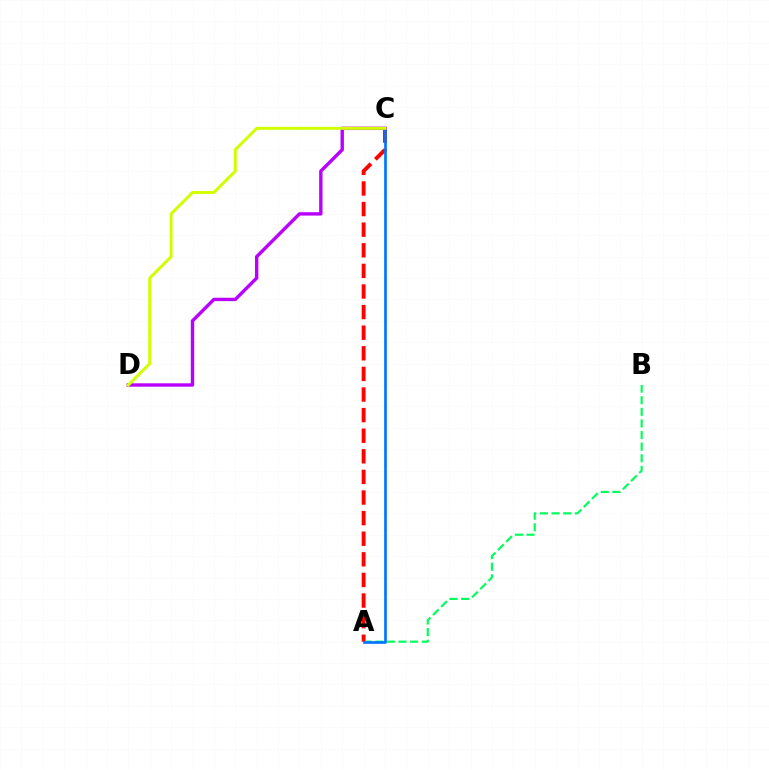{('A', 'B'): [{'color': '#00ff5c', 'line_style': 'dashed', 'thickness': 1.58}], ('A', 'C'): [{'color': '#ff0000', 'line_style': 'dashed', 'thickness': 2.8}, {'color': '#0074ff', 'line_style': 'solid', 'thickness': 1.92}], ('C', 'D'): [{'color': '#b900ff', 'line_style': 'solid', 'thickness': 2.44}, {'color': '#d1ff00', 'line_style': 'solid', 'thickness': 2.15}]}